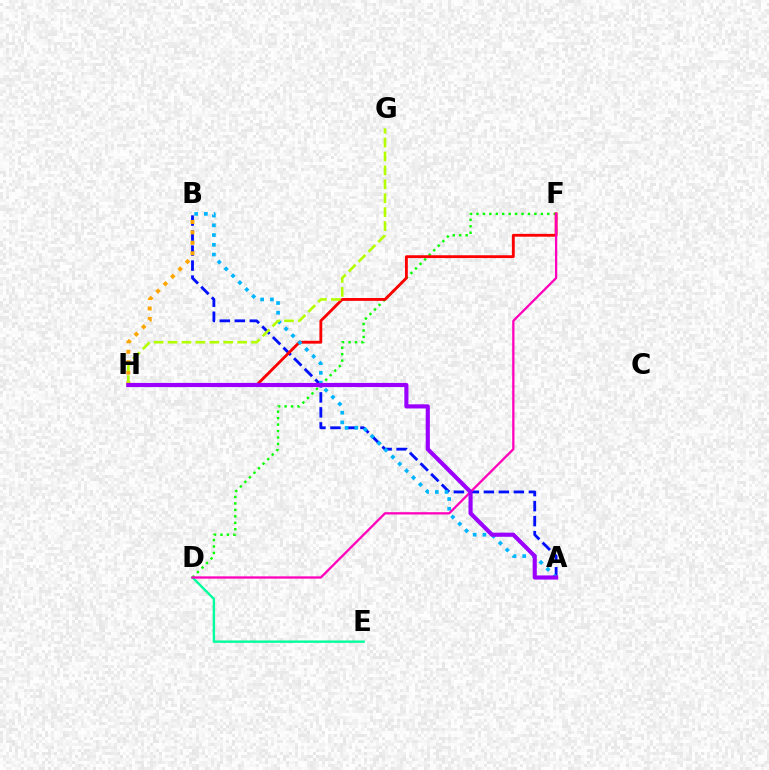{('D', 'F'): [{'color': '#08ff00', 'line_style': 'dotted', 'thickness': 1.75}, {'color': '#ff00bd', 'line_style': 'solid', 'thickness': 1.65}], ('A', 'B'): [{'color': '#0010ff', 'line_style': 'dashed', 'thickness': 2.04}, {'color': '#00b5ff', 'line_style': 'dotted', 'thickness': 2.64}], ('B', 'H'): [{'color': '#ffa500', 'line_style': 'dotted', 'thickness': 2.83}], ('D', 'E'): [{'color': '#00ff9d', 'line_style': 'solid', 'thickness': 1.72}], ('F', 'H'): [{'color': '#ff0000', 'line_style': 'solid', 'thickness': 2.05}], ('G', 'H'): [{'color': '#b3ff00', 'line_style': 'dashed', 'thickness': 1.89}], ('A', 'H'): [{'color': '#9b00ff', 'line_style': 'solid', 'thickness': 2.98}]}